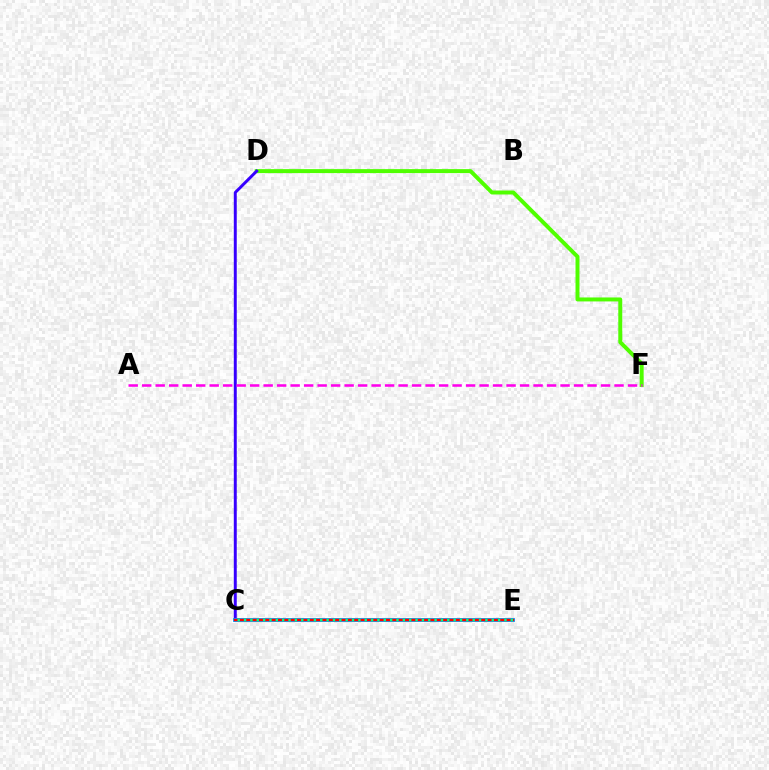{('D', 'F'): [{'color': '#4fff00', 'line_style': 'solid', 'thickness': 2.86}], ('C', 'D'): [{'color': '#3700ff', 'line_style': 'solid', 'thickness': 2.12}], ('C', 'E'): [{'color': '#ffd500', 'line_style': 'dashed', 'thickness': 2.54}, {'color': '#009eff', 'line_style': 'solid', 'thickness': 2.74}, {'color': '#ff0000', 'line_style': 'solid', 'thickness': 1.66}, {'color': '#00ff86', 'line_style': 'dotted', 'thickness': 1.73}], ('A', 'F'): [{'color': '#ff00ed', 'line_style': 'dashed', 'thickness': 1.83}]}